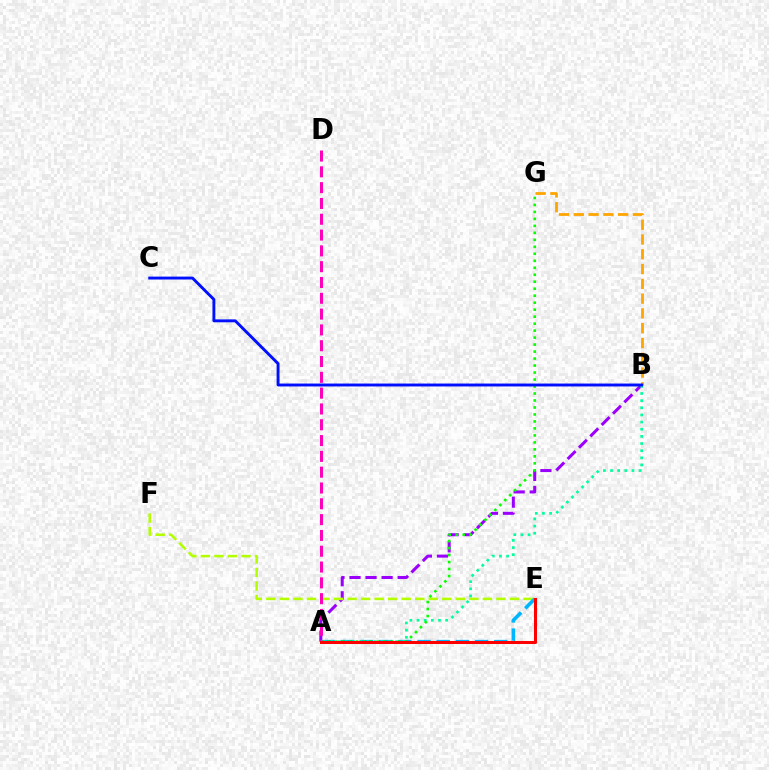{('A', 'B'): [{'color': '#9b00ff', 'line_style': 'dashed', 'thickness': 2.18}, {'color': '#00ff9d', 'line_style': 'dotted', 'thickness': 1.94}], ('E', 'F'): [{'color': '#b3ff00', 'line_style': 'dashed', 'thickness': 1.84}], ('A', 'E'): [{'color': '#00b5ff', 'line_style': 'dashed', 'thickness': 2.61}, {'color': '#ff0000', 'line_style': 'solid', 'thickness': 2.19}], ('A', 'G'): [{'color': '#08ff00', 'line_style': 'dotted', 'thickness': 1.9}], ('B', 'G'): [{'color': '#ffa500', 'line_style': 'dashed', 'thickness': 2.01}], ('B', 'C'): [{'color': '#0010ff', 'line_style': 'solid', 'thickness': 2.09}], ('A', 'D'): [{'color': '#ff00bd', 'line_style': 'dashed', 'thickness': 2.15}]}